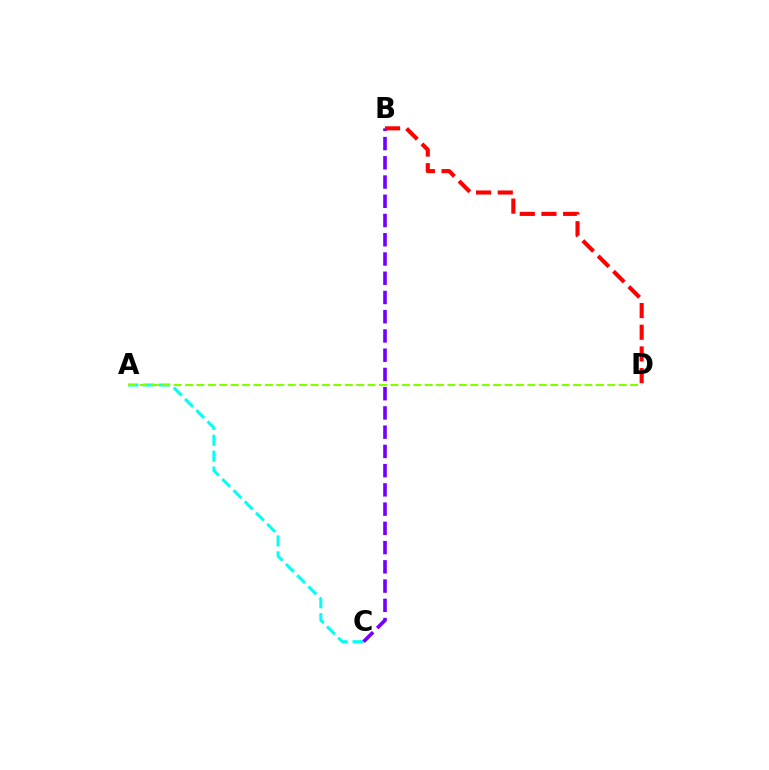{('A', 'C'): [{'color': '#00fff6', 'line_style': 'dashed', 'thickness': 2.16}], ('B', 'C'): [{'color': '#7200ff', 'line_style': 'dashed', 'thickness': 2.61}], ('B', 'D'): [{'color': '#ff0000', 'line_style': 'dashed', 'thickness': 2.95}], ('A', 'D'): [{'color': '#84ff00', 'line_style': 'dashed', 'thickness': 1.55}]}